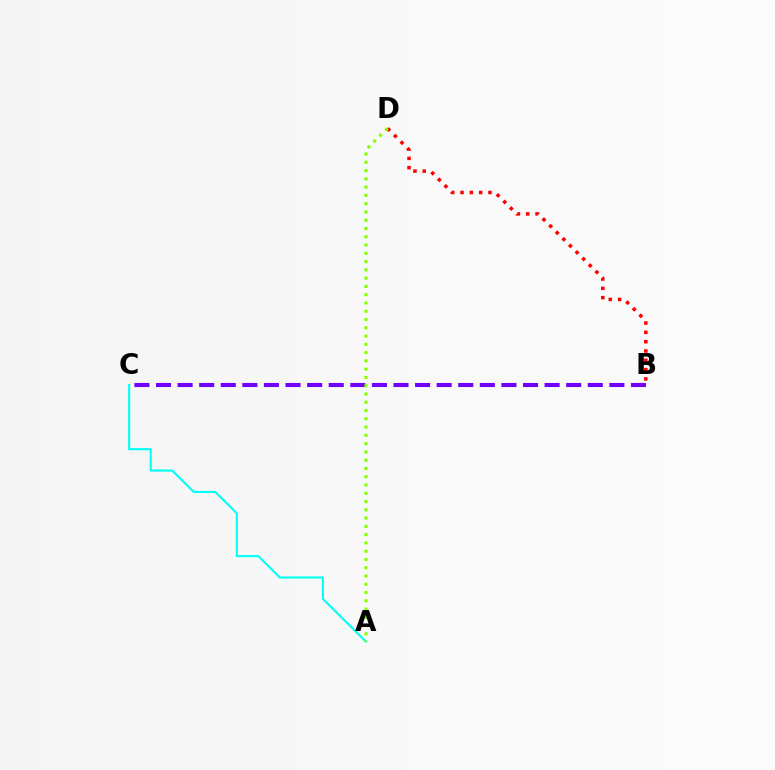{('B', 'D'): [{'color': '#ff0000', 'line_style': 'dotted', 'thickness': 2.53}], ('A', 'C'): [{'color': '#00fff6', 'line_style': 'solid', 'thickness': 1.51}], ('B', 'C'): [{'color': '#7200ff', 'line_style': 'dashed', 'thickness': 2.93}], ('A', 'D'): [{'color': '#84ff00', 'line_style': 'dotted', 'thickness': 2.25}]}